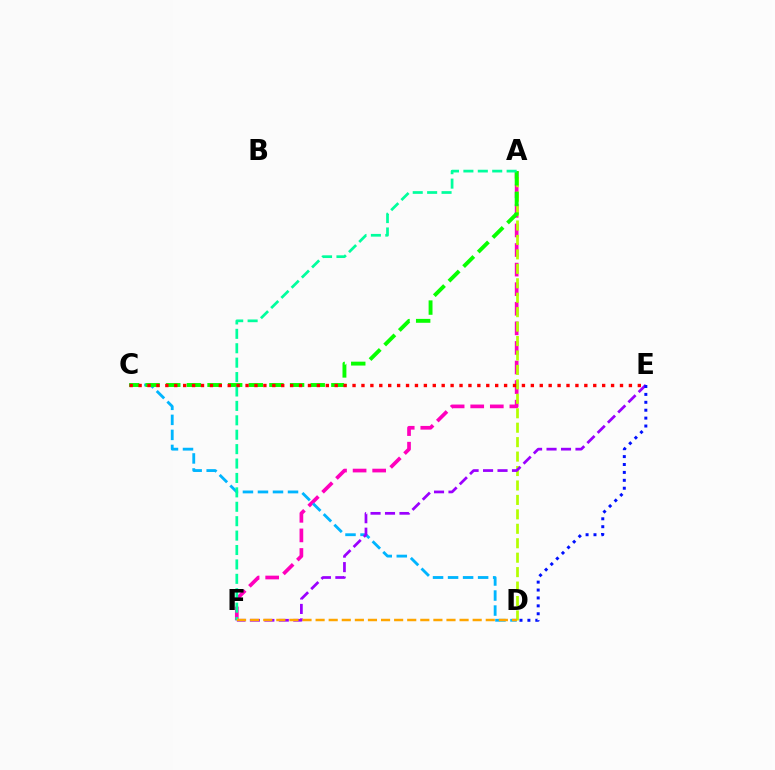{('A', 'F'): [{'color': '#ff00bd', 'line_style': 'dashed', 'thickness': 2.66}, {'color': '#00ff9d', 'line_style': 'dashed', 'thickness': 1.96}], ('C', 'D'): [{'color': '#00b5ff', 'line_style': 'dashed', 'thickness': 2.04}], ('A', 'D'): [{'color': '#b3ff00', 'line_style': 'dashed', 'thickness': 1.96}], ('E', 'F'): [{'color': '#9b00ff', 'line_style': 'dashed', 'thickness': 1.96}], ('A', 'C'): [{'color': '#08ff00', 'line_style': 'dashed', 'thickness': 2.8}], ('C', 'E'): [{'color': '#ff0000', 'line_style': 'dotted', 'thickness': 2.42}], ('D', 'F'): [{'color': '#ffa500', 'line_style': 'dashed', 'thickness': 1.78}], ('D', 'E'): [{'color': '#0010ff', 'line_style': 'dotted', 'thickness': 2.15}]}